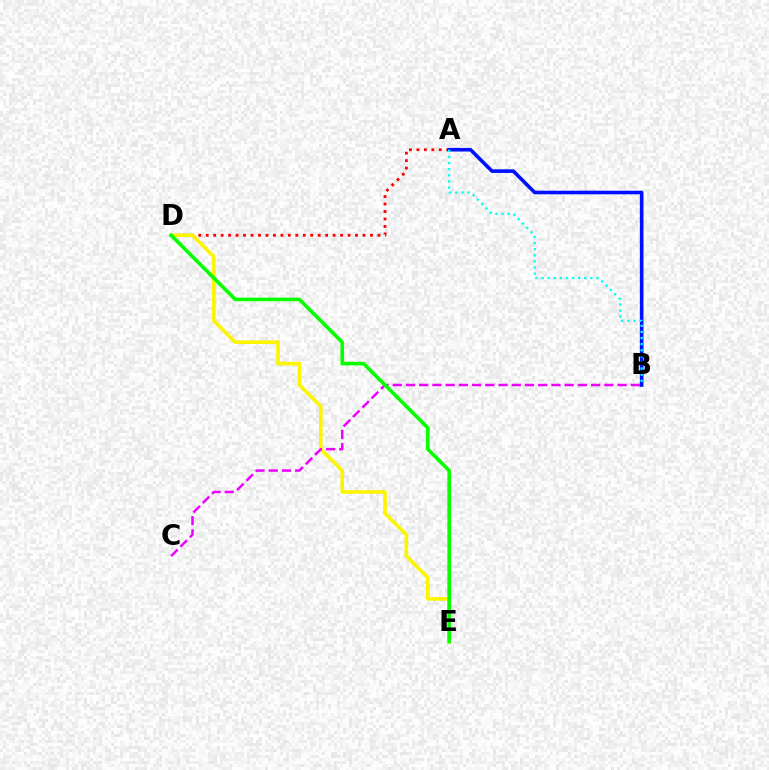{('A', 'D'): [{'color': '#ff0000', 'line_style': 'dotted', 'thickness': 2.03}], ('D', 'E'): [{'color': '#fcf500', 'line_style': 'solid', 'thickness': 2.6}, {'color': '#08ff00', 'line_style': 'solid', 'thickness': 2.6}], ('A', 'B'): [{'color': '#0010ff', 'line_style': 'solid', 'thickness': 2.59}, {'color': '#00fff6', 'line_style': 'dotted', 'thickness': 1.66}], ('B', 'C'): [{'color': '#ee00ff', 'line_style': 'dashed', 'thickness': 1.8}]}